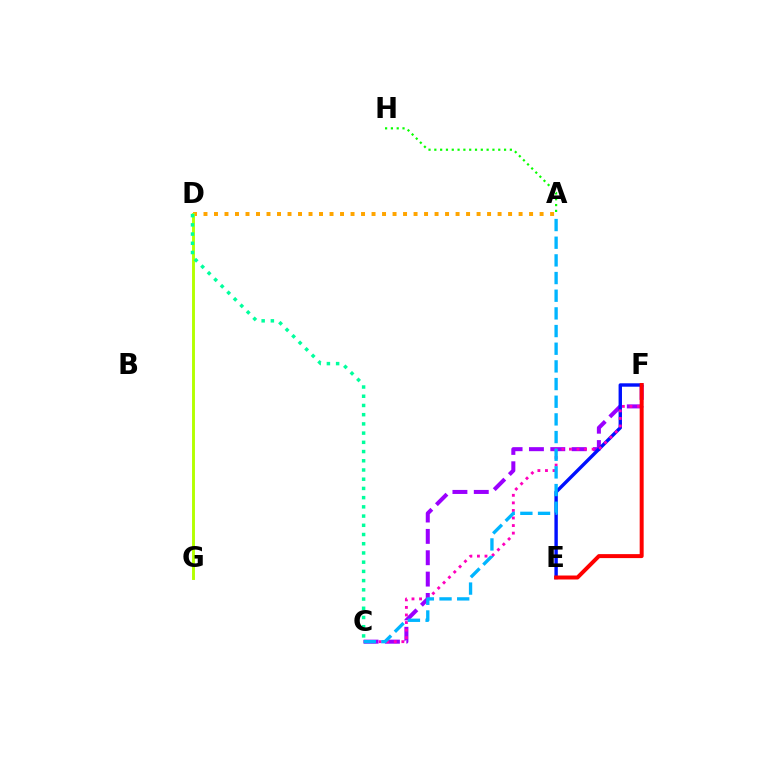{('C', 'F'): [{'color': '#9b00ff', 'line_style': 'dashed', 'thickness': 2.9}, {'color': '#ff00bd', 'line_style': 'dotted', 'thickness': 2.05}], ('A', 'D'): [{'color': '#ffa500', 'line_style': 'dotted', 'thickness': 2.85}], ('E', 'F'): [{'color': '#0010ff', 'line_style': 'solid', 'thickness': 2.45}, {'color': '#ff0000', 'line_style': 'solid', 'thickness': 2.86}], ('A', 'H'): [{'color': '#08ff00', 'line_style': 'dotted', 'thickness': 1.58}], ('D', 'G'): [{'color': '#b3ff00', 'line_style': 'solid', 'thickness': 2.1}], ('A', 'C'): [{'color': '#00b5ff', 'line_style': 'dashed', 'thickness': 2.4}], ('C', 'D'): [{'color': '#00ff9d', 'line_style': 'dotted', 'thickness': 2.5}]}